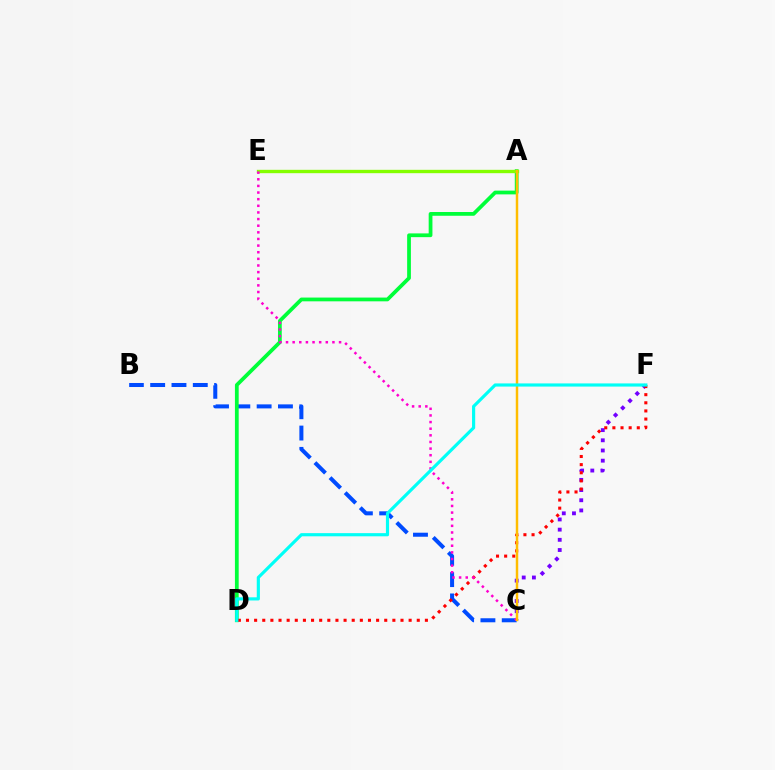{('B', 'C'): [{'color': '#004bff', 'line_style': 'dashed', 'thickness': 2.89}], ('A', 'D'): [{'color': '#00ff39', 'line_style': 'solid', 'thickness': 2.7}], ('C', 'F'): [{'color': '#7200ff', 'line_style': 'dotted', 'thickness': 2.77}], ('D', 'F'): [{'color': '#ff0000', 'line_style': 'dotted', 'thickness': 2.21}, {'color': '#00fff6', 'line_style': 'solid', 'thickness': 2.28}], ('A', 'E'): [{'color': '#84ff00', 'line_style': 'solid', 'thickness': 2.42}], ('C', 'E'): [{'color': '#ff00cf', 'line_style': 'dotted', 'thickness': 1.8}], ('A', 'C'): [{'color': '#ffbd00', 'line_style': 'solid', 'thickness': 1.77}]}